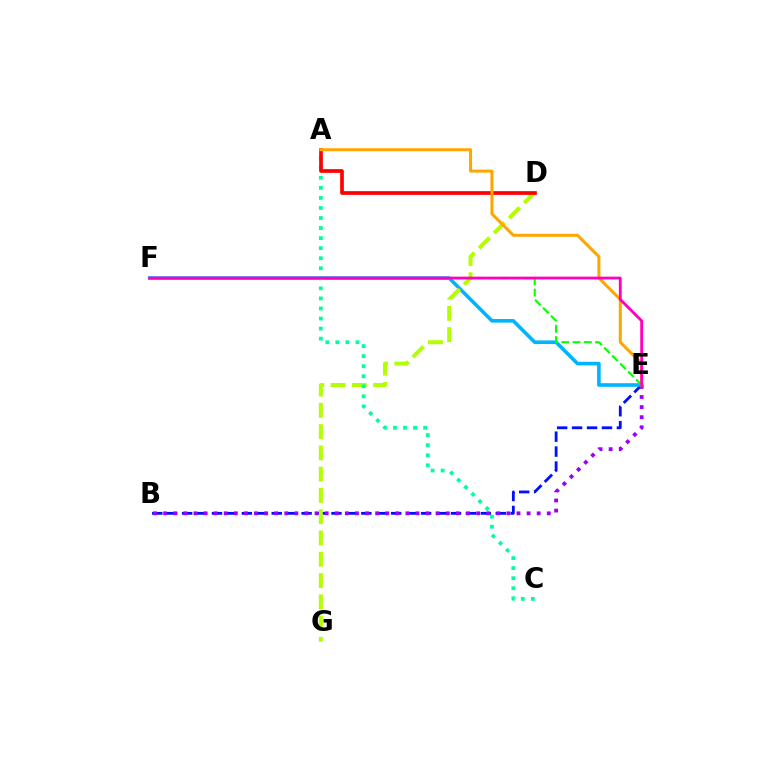{('B', 'E'): [{'color': '#0010ff', 'line_style': 'dashed', 'thickness': 2.03}, {'color': '#9b00ff', 'line_style': 'dotted', 'thickness': 2.74}], ('E', 'F'): [{'color': '#00b5ff', 'line_style': 'solid', 'thickness': 2.6}, {'color': '#08ff00', 'line_style': 'dashed', 'thickness': 1.53}, {'color': '#ff00bd', 'line_style': 'solid', 'thickness': 2.03}], ('D', 'G'): [{'color': '#b3ff00', 'line_style': 'dashed', 'thickness': 2.89}], ('A', 'C'): [{'color': '#00ff9d', 'line_style': 'dotted', 'thickness': 2.73}], ('A', 'D'): [{'color': '#ff0000', 'line_style': 'solid', 'thickness': 2.66}], ('A', 'E'): [{'color': '#ffa500', 'line_style': 'solid', 'thickness': 2.16}]}